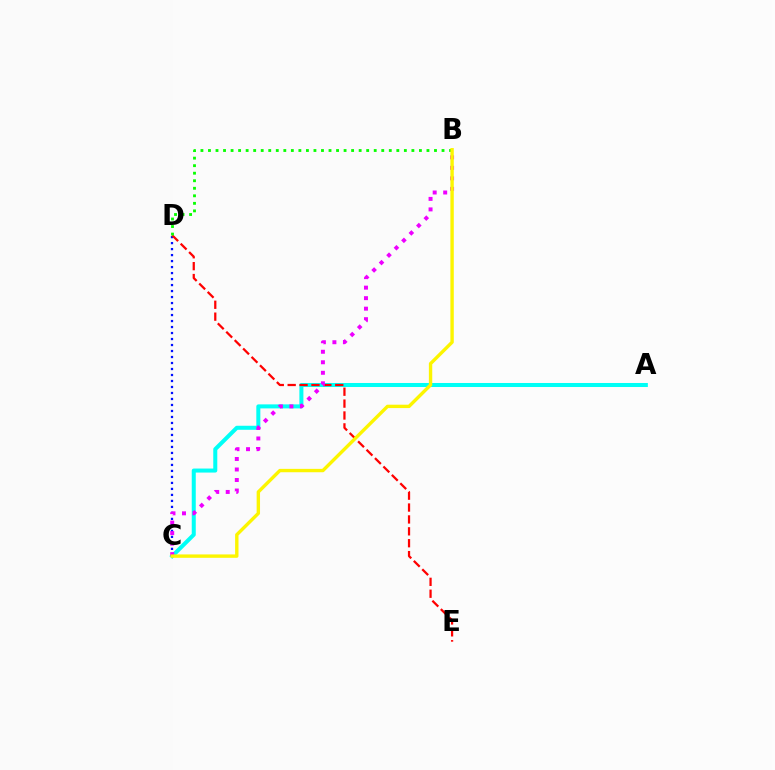{('A', 'C'): [{'color': '#00fff6', 'line_style': 'solid', 'thickness': 2.9}], ('C', 'D'): [{'color': '#0010ff', 'line_style': 'dotted', 'thickness': 1.63}], ('D', 'E'): [{'color': '#ff0000', 'line_style': 'dashed', 'thickness': 1.62}], ('B', 'C'): [{'color': '#ee00ff', 'line_style': 'dotted', 'thickness': 2.86}, {'color': '#fcf500', 'line_style': 'solid', 'thickness': 2.44}], ('B', 'D'): [{'color': '#08ff00', 'line_style': 'dotted', 'thickness': 2.05}]}